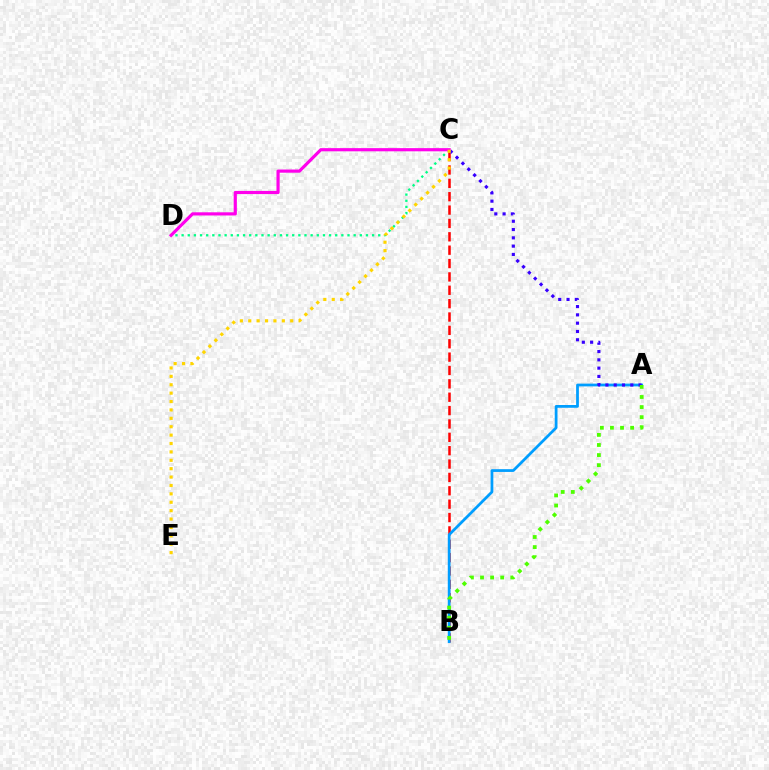{('C', 'D'): [{'color': '#00ff86', 'line_style': 'dotted', 'thickness': 1.67}, {'color': '#ff00ed', 'line_style': 'solid', 'thickness': 2.28}], ('B', 'C'): [{'color': '#ff0000', 'line_style': 'dashed', 'thickness': 1.82}], ('A', 'B'): [{'color': '#009eff', 'line_style': 'solid', 'thickness': 1.99}, {'color': '#4fff00', 'line_style': 'dotted', 'thickness': 2.74}], ('A', 'C'): [{'color': '#3700ff', 'line_style': 'dotted', 'thickness': 2.25}], ('C', 'E'): [{'color': '#ffd500', 'line_style': 'dotted', 'thickness': 2.28}]}